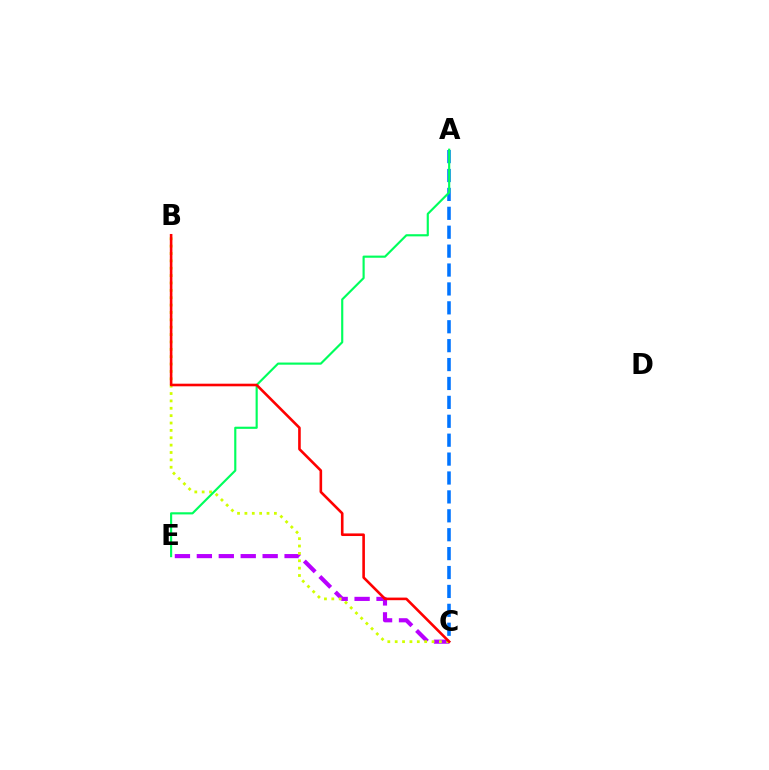{('C', 'E'): [{'color': '#b900ff', 'line_style': 'dashed', 'thickness': 2.98}], ('A', 'C'): [{'color': '#0074ff', 'line_style': 'dashed', 'thickness': 2.57}], ('B', 'C'): [{'color': '#d1ff00', 'line_style': 'dotted', 'thickness': 2.0}, {'color': '#ff0000', 'line_style': 'solid', 'thickness': 1.88}], ('A', 'E'): [{'color': '#00ff5c', 'line_style': 'solid', 'thickness': 1.55}]}